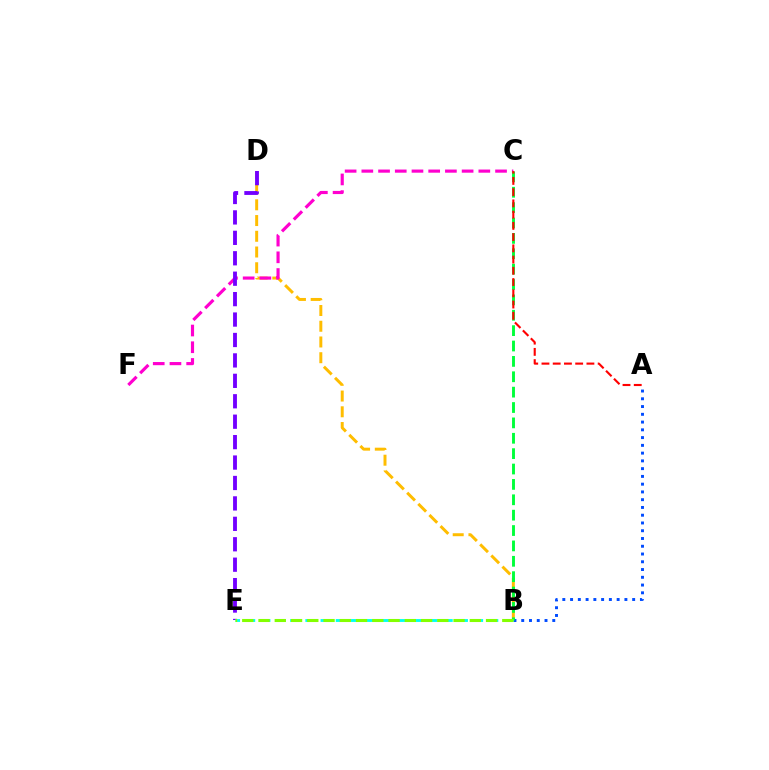{('B', 'D'): [{'color': '#ffbd00', 'line_style': 'dashed', 'thickness': 2.14}], ('C', 'F'): [{'color': '#ff00cf', 'line_style': 'dashed', 'thickness': 2.27}], ('D', 'E'): [{'color': '#7200ff', 'line_style': 'dashed', 'thickness': 2.78}], ('A', 'B'): [{'color': '#004bff', 'line_style': 'dotted', 'thickness': 2.11}], ('B', 'C'): [{'color': '#00ff39', 'line_style': 'dashed', 'thickness': 2.09}], ('B', 'E'): [{'color': '#00fff6', 'line_style': 'dashed', 'thickness': 2.06}, {'color': '#84ff00', 'line_style': 'dashed', 'thickness': 2.21}], ('A', 'C'): [{'color': '#ff0000', 'line_style': 'dashed', 'thickness': 1.53}]}